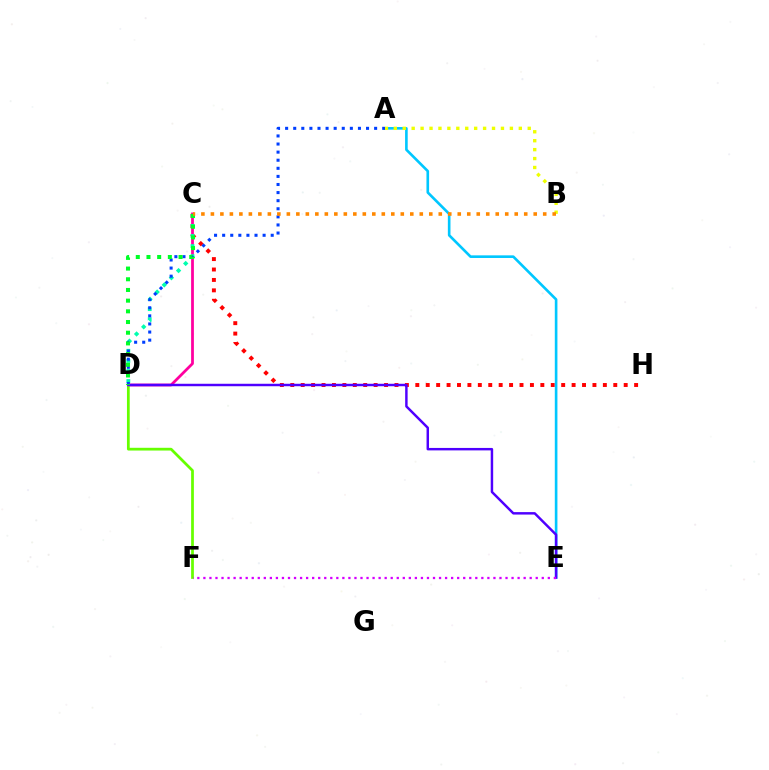{('C', 'D'): [{'color': '#ff00a0', 'line_style': 'solid', 'thickness': 1.99}, {'color': '#00ffaf', 'line_style': 'dotted', 'thickness': 2.74}, {'color': '#00ff27', 'line_style': 'dotted', 'thickness': 2.9}], ('D', 'F'): [{'color': '#66ff00', 'line_style': 'solid', 'thickness': 1.98}], ('C', 'H'): [{'color': '#ff0000', 'line_style': 'dotted', 'thickness': 2.83}], ('A', 'E'): [{'color': '#00c7ff', 'line_style': 'solid', 'thickness': 1.89}], ('A', 'D'): [{'color': '#003fff', 'line_style': 'dotted', 'thickness': 2.2}], ('A', 'B'): [{'color': '#eeff00', 'line_style': 'dotted', 'thickness': 2.43}], ('D', 'E'): [{'color': '#4f00ff', 'line_style': 'solid', 'thickness': 1.77}], ('B', 'C'): [{'color': '#ff8800', 'line_style': 'dotted', 'thickness': 2.58}], ('E', 'F'): [{'color': '#d600ff', 'line_style': 'dotted', 'thickness': 1.64}]}